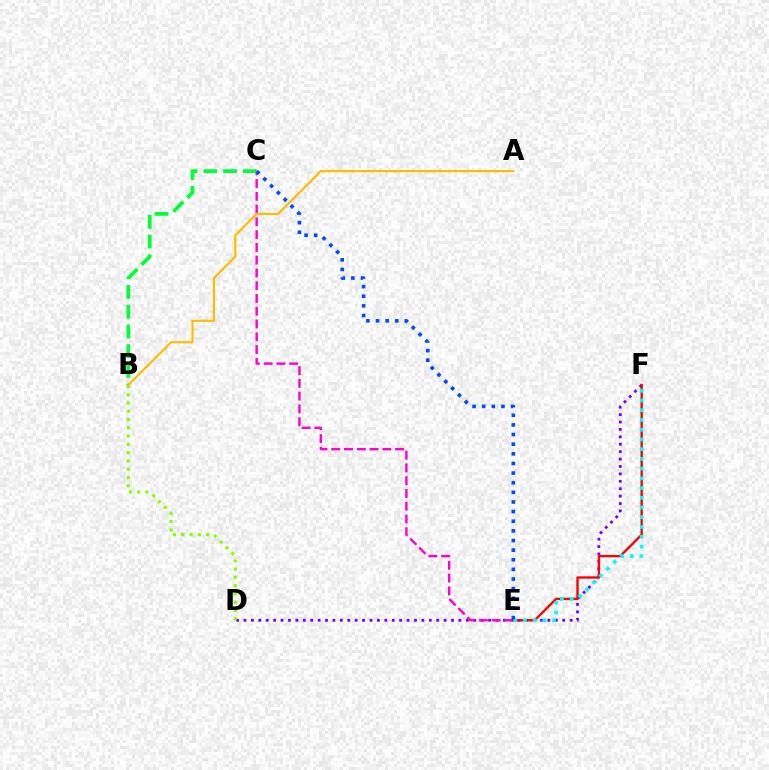{('D', 'F'): [{'color': '#7200ff', 'line_style': 'dotted', 'thickness': 2.01}], ('C', 'E'): [{'color': '#ff00cf', 'line_style': 'dashed', 'thickness': 1.73}, {'color': '#004bff', 'line_style': 'dotted', 'thickness': 2.62}], ('E', 'F'): [{'color': '#ff0000', 'line_style': 'solid', 'thickness': 1.7}, {'color': '#00fff6', 'line_style': 'dotted', 'thickness': 2.64}], ('B', 'D'): [{'color': '#84ff00', 'line_style': 'dotted', 'thickness': 2.25}], ('B', 'C'): [{'color': '#00ff39', 'line_style': 'dashed', 'thickness': 2.68}], ('A', 'B'): [{'color': '#ffbd00', 'line_style': 'solid', 'thickness': 1.58}]}